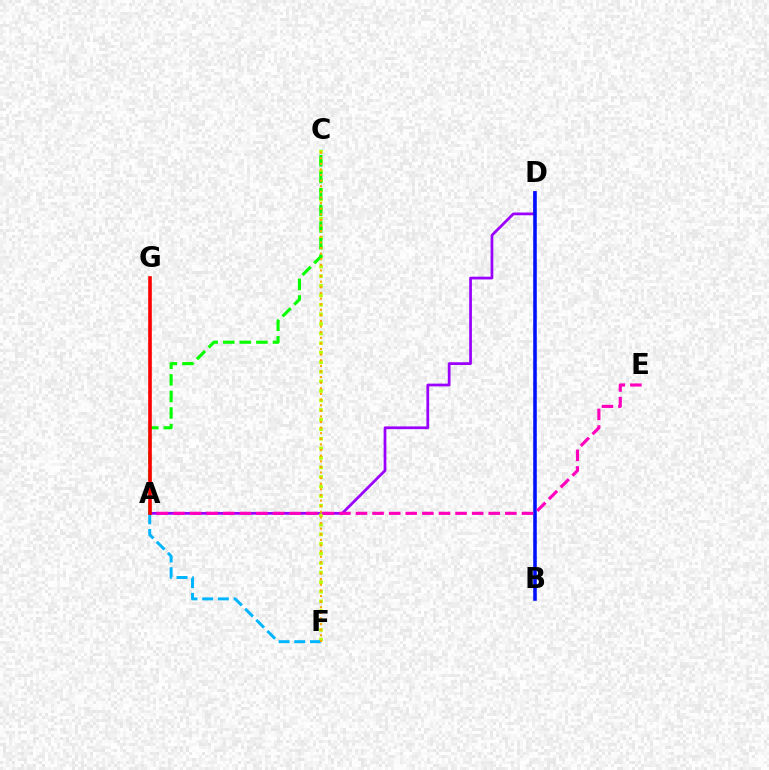{('A', 'D'): [{'color': '#9b00ff', 'line_style': 'solid', 'thickness': 1.97}], ('B', 'D'): [{'color': '#00ff9d', 'line_style': 'solid', 'thickness': 1.52}, {'color': '#0010ff', 'line_style': 'solid', 'thickness': 2.56}], ('C', 'F'): [{'color': '#b3ff00', 'line_style': 'dotted', 'thickness': 2.6}, {'color': '#ffa500', 'line_style': 'dotted', 'thickness': 1.53}], ('A', 'F'): [{'color': '#00b5ff', 'line_style': 'dashed', 'thickness': 2.13}], ('A', 'E'): [{'color': '#ff00bd', 'line_style': 'dashed', 'thickness': 2.25}], ('A', 'C'): [{'color': '#08ff00', 'line_style': 'dashed', 'thickness': 2.25}], ('A', 'G'): [{'color': '#ff0000', 'line_style': 'solid', 'thickness': 2.6}]}